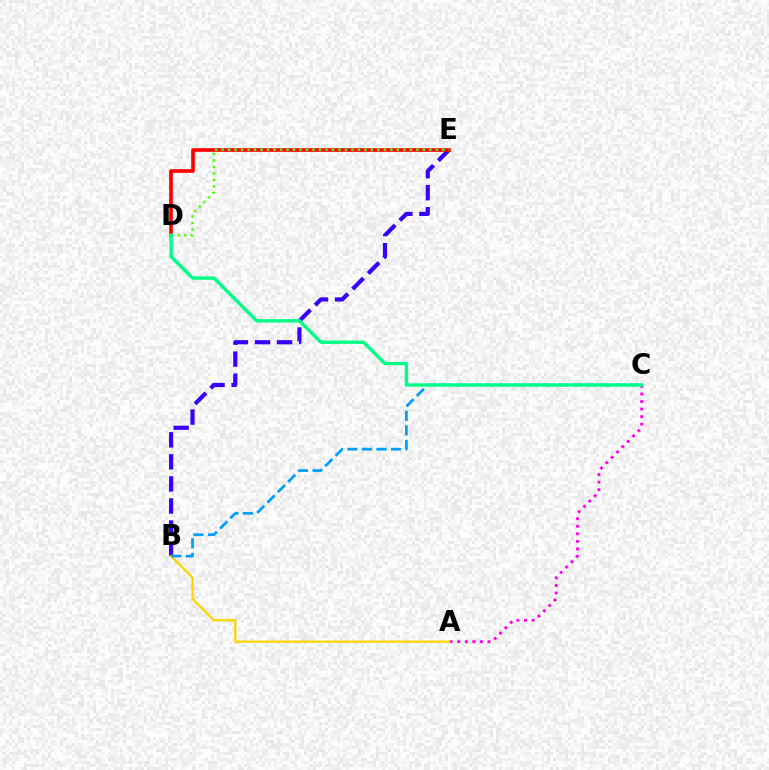{('B', 'E'): [{'color': '#3700ff', 'line_style': 'dashed', 'thickness': 3.0}], ('A', 'C'): [{'color': '#ff00ed', 'line_style': 'dotted', 'thickness': 2.05}], ('A', 'B'): [{'color': '#ffd500', 'line_style': 'solid', 'thickness': 1.65}], ('D', 'E'): [{'color': '#ff0000', 'line_style': 'solid', 'thickness': 2.61}, {'color': '#4fff00', 'line_style': 'dotted', 'thickness': 1.76}], ('B', 'C'): [{'color': '#009eff', 'line_style': 'dashed', 'thickness': 1.98}], ('C', 'D'): [{'color': '#00ff86', 'line_style': 'solid', 'thickness': 2.43}]}